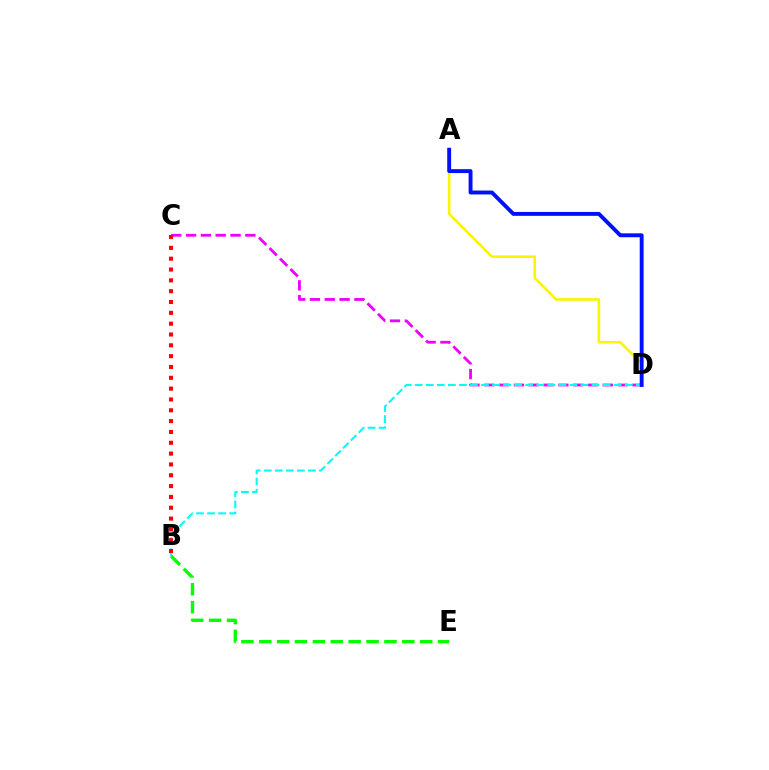{('C', 'D'): [{'color': '#ee00ff', 'line_style': 'dashed', 'thickness': 2.01}], ('A', 'D'): [{'color': '#fcf500', 'line_style': 'solid', 'thickness': 1.88}, {'color': '#0010ff', 'line_style': 'solid', 'thickness': 2.8}], ('B', 'D'): [{'color': '#00fff6', 'line_style': 'dashed', 'thickness': 1.5}], ('B', 'E'): [{'color': '#08ff00', 'line_style': 'dashed', 'thickness': 2.43}], ('B', 'C'): [{'color': '#ff0000', 'line_style': 'dotted', 'thickness': 2.94}]}